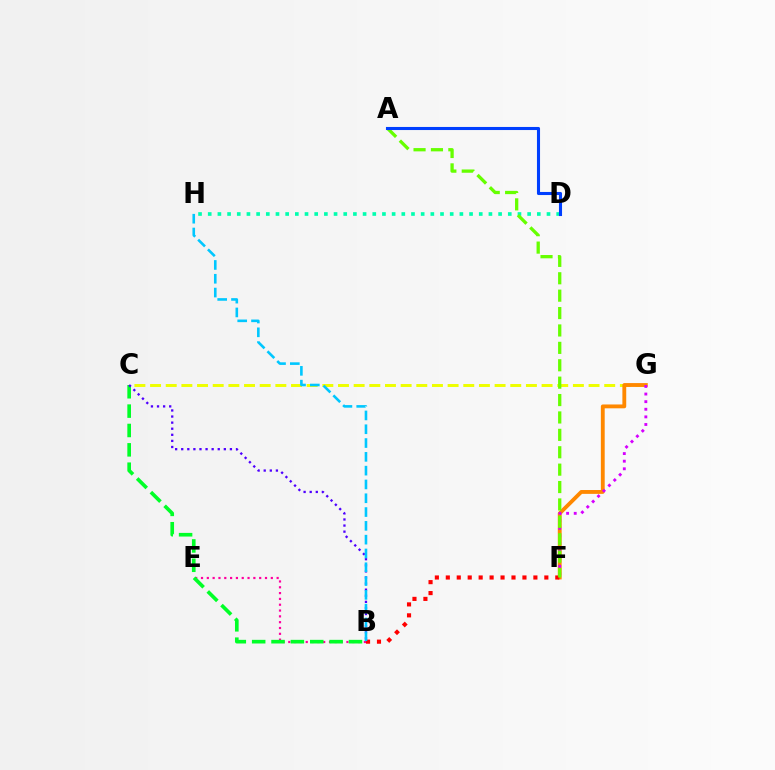{('B', 'E'): [{'color': '#ff00a0', 'line_style': 'dotted', 'thickness': 1.58}], ('B', 'C'): [{'color': '#00ff27', 'line_style': 'dashed', 'thickness': 2.63}, {'color': '#4f00ff', 'line_style': 'dotted', 'thickness': 1.65}], ('C', 'G'): [{'color': '#eeff00', 'line_style': 'dashed', 'thickness': 2.13}], ('D', 'H'): [{'color': '#00ffaf', 'line_style': 'dotted', 'thickness': 2.63}], ('F', 'G'): [{'color': '#ff8800', 'line_style': 'solid', 'thickness': 2.77}, {'color': '#d600ff', 'line_style': 'dotted', 'thickness': 2.07}], ('B', 'F'): [{'color': '#ff0000', 'line_style': 'dotted', 'thickness': 2.97}], ('A', 'F'): [{'color': '#66ff00', 'line_style': 'dashed', 'thickness': 2.36}], ('A', 'D'): [{'color': '#003fff', 'line_style': 'solid', 'thickness': 2.22}], ('B', 'H'): [{'color': '#00c7ff', 'line_style': 'dashed', 'thickness': 1.87}]}